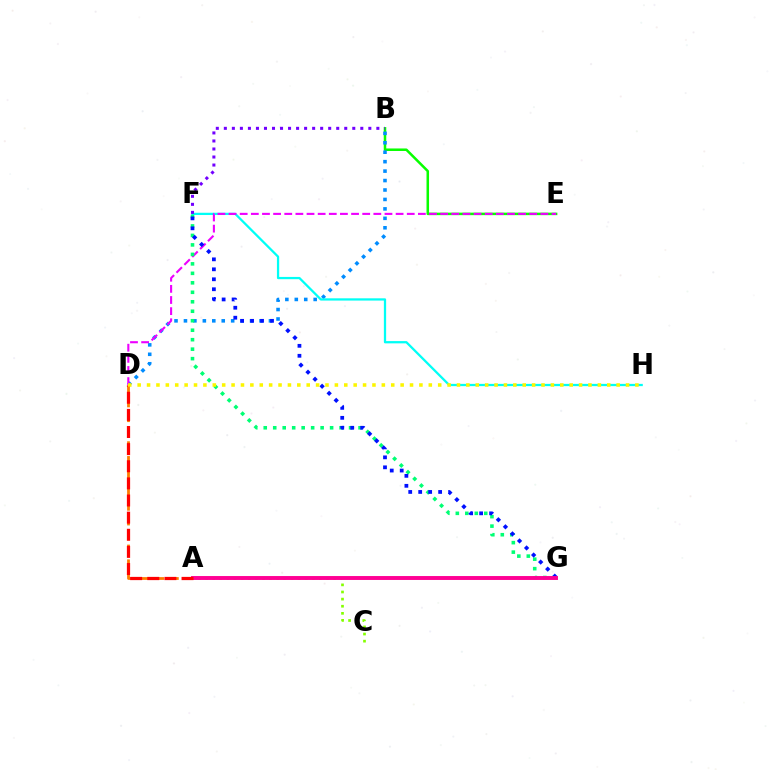{('B', 'E'): [{'color': '#08ff00', 'line_style': 'solid', 'thickness': 1.82}], ('B', 'D'): [{'color': '#008cff', 'line_style': 'dotted', 'thickness': 2.57}], ('A', 'D'): [{'color': '#ff7c00', 'line_style': 'dashed', 'thickness': 2.01}, {'color': '#ff0000', 'line_style': 'dashed', 'thickness': 2.33}], ('F', 'H'): [{'color': '#00fff6', 'line_style': 'solid', 'thickness': 1.63}], ('D', 'E'): [{'color': '#ee00ff', 'line_style': 'dashed', 'thickness': 1.51}], ('A', 'C'): [{'color': '#84ff00', 'line_style': 'dotted', 'thickness': 1.93}], ('F', 'G'): [{'color': '#00ff74', 'line_style': 'dotted', 'thickness': 2.58}, {'color': '#0010ff', 'line_style': 'dotted', 'thickness': 2.71}], ('B', 'F'): [{'color': '#7200ff', 'line_style': 'dotted', 'thickness': 2.18}], ('A', 'G'): [{'color': '#ff0094', 'line_style': 'solid', 'thickness': 2.83}], ('D', 'H'): [{'color': '#fcf500', 'line_style': 'dotted', 'thickness': 2.55}]}